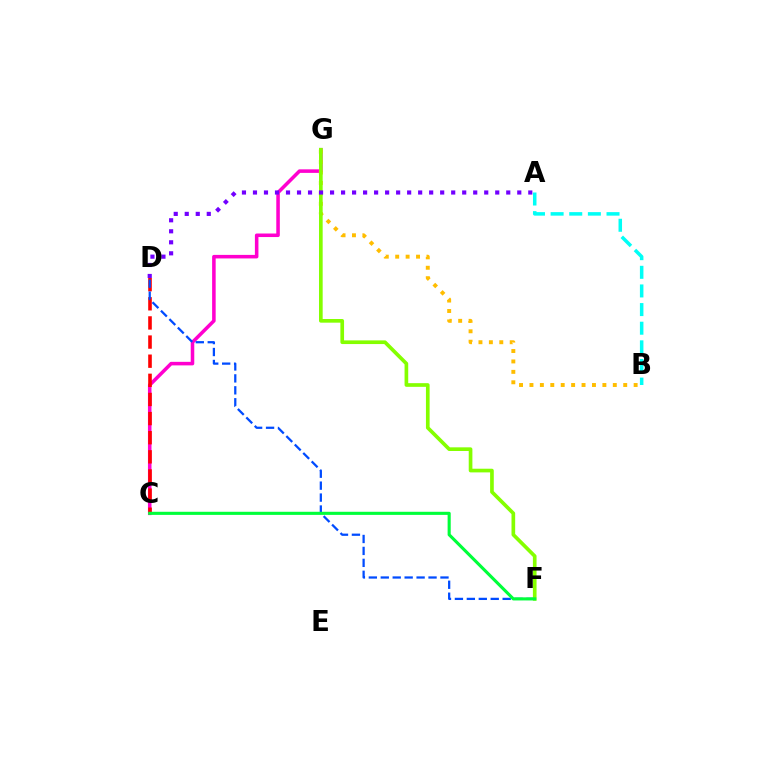{('C', 'G'): [{'color': '#ff00cf', 'line_style': 'solid', 'thickness': 2.55}], ('B', 'G'): [{'color': '#ffbd00', 'line_style': 'dotted', 'thickness': 2.83}], ('A', 'B'): [{'color': '#00fff6', 'line_style': 'dashed', 'thickness': 2.53}], ('C', 'D'): [{'color': '#ff0000', 'line_style': 'dashed', 'thickness': 2.6}], ('D', 'F'): [{'color': '#004bff', 'line_style': 'dashed', 'thickness': 1.62}], ('F', 'G'): [{'color': '#84ff00', 'line_style': 'solid', 'thickness': 2.64}], ('C', 'F'): [{'color': '#00ff39', 'line_style': 'solid', 'thickness': 2.24}], ('A', 'D'): [{'color': '#7200ff', 'line_style': 'dotted', 'thickness': 2.99}]}